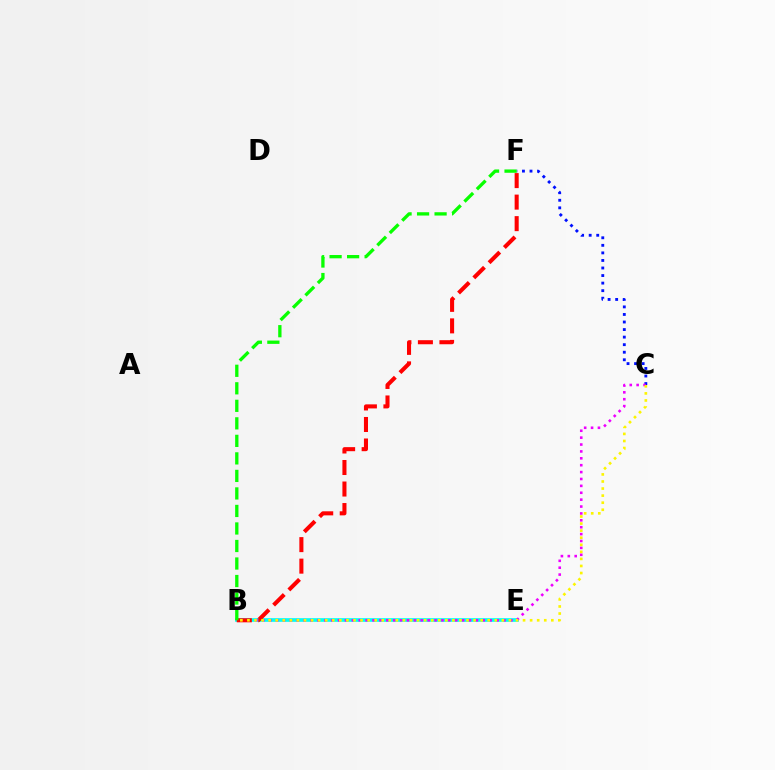{('C', 'F'): [{'color': '#0010ff', 'line_style': 'dotted', 'thickness': 2.05}], ('B', 'E'): [{'color': '#00fff6', 'line_style': 'solid', 'thickness': 2.64}], ('B', 'C'): [{'color': '#ee00ff', 'line_style': 'dotted', 'thickness': 1.87}, {'color': '#fcf500', 'line_style': 'dotted', 'thickness': 1.92}], ('B', 'F'): [{'color': '#ff0000', 'line_style': 'dashed', 'thickness': 2.92}, {'color': '#08ff00', 'line_style': 'dashed', 'thickness': 2.38}]}